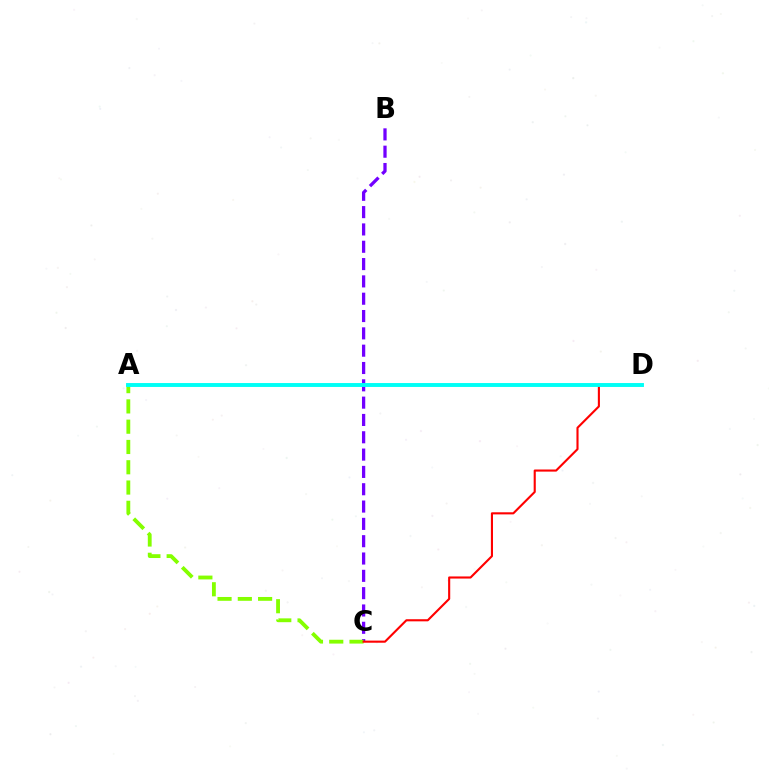{('B', 'C'): [{'color': '#7200ff', 'line_style': 'dashed', 'thickness': 2.35}], ('A', 'C'): [{'color': '#84ff00', 'line_style': 'dashed', 'thickness': 2.75}], ('C', 'D'): [{'color': '#ff0000', 'line_style': 'solid', 'thickness': 1.52}], ('A', 'D'): [{'color': '#00fff6', 'line_style': 'solid', 'thickness': 2.81}]}